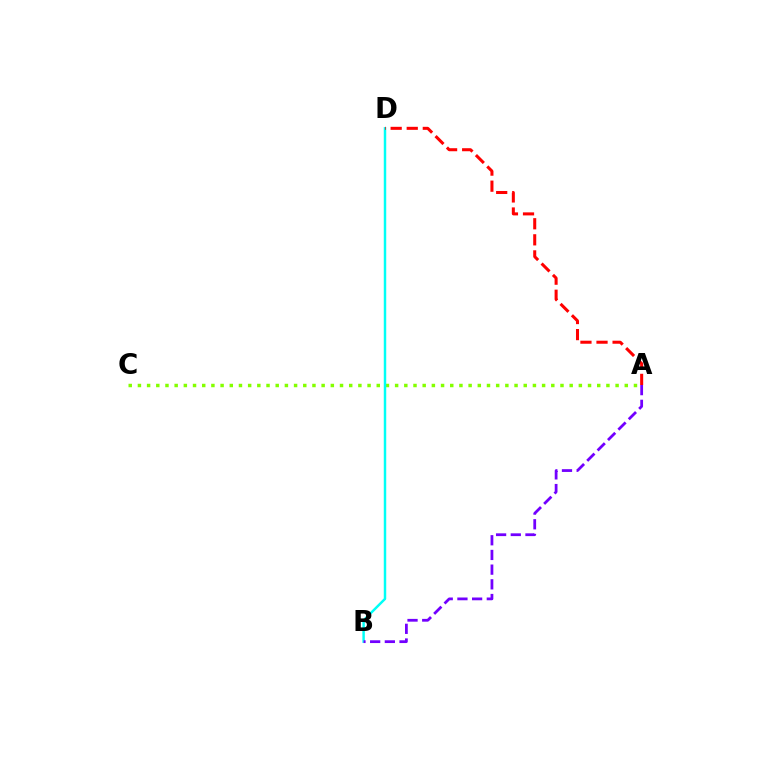{('A', 'C'): [{'color': '#84ff00', 'line_style': 'dotted', 'thickness': 2.5}], ('B', 'D'): [{'color': '#00fff6', 'line_style': 'solid', 'thickness': 1.77}], ('A', 'D'): [{'color': '#ff0000', 'line_style': 'dashed', 'thickness': 2.18}], ('A', 'B'): [{'color': '#7200ff', 'line_style': 'dashed', 'thickness': 2.0}]}